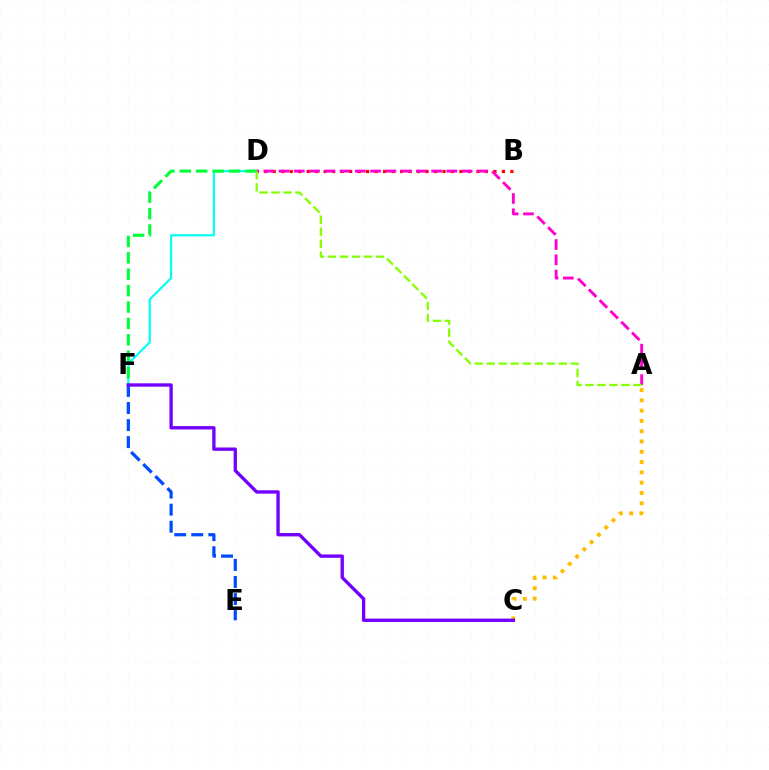{('D', 'F'): [{'color': '#00fff6', 'line_style': 'solid', 'thickness': 1.55}, {'color': '#00ff39', 'line_style': 'dashed', 'thickness': 2.23}], ('A', 'C'): [{'color': '#ffbd00', 'line_style': 'dotted', 'thickness': 2.8}], ('E', 'F'): [{'color': '#004bff', 'line_style': 'dashed', 'thickness': 2.32}], ('C', 'F'): [{'color': '#7200ff', 'line_style': 'solid', 'thickness': 2.41}], ('B', 'D'): [{'color': '#ff0000', 'line_style': 'dotted', 'thickness': 2.31}], ('A', 'D'): [{'color': '#ff00cf', 'line_style': 'dashed', 'thickness': 2.07}, {'color': '#84ff00', 'line_style': 'dashed', 'thickness': 1.63}]}